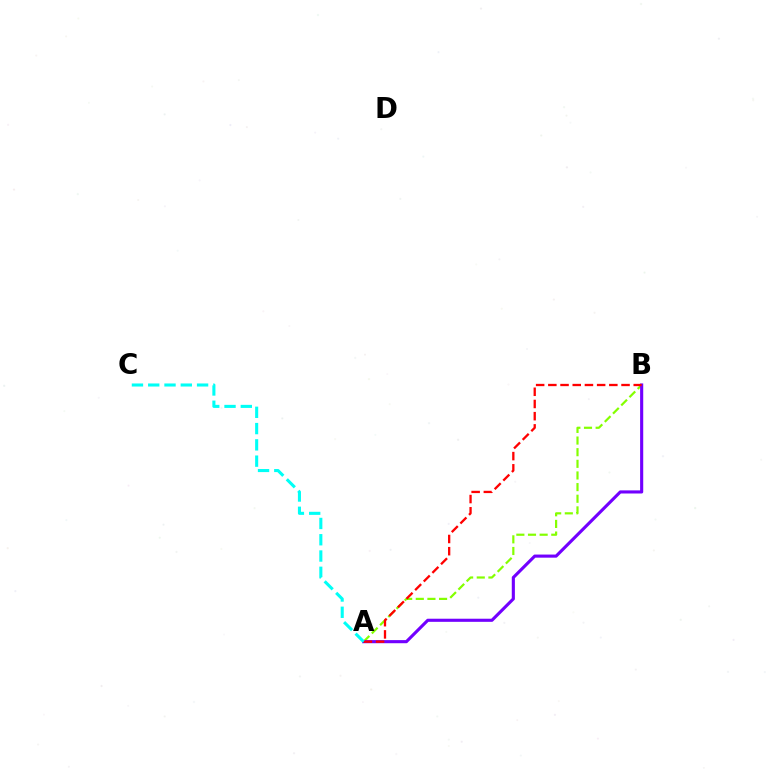{('A', 'B'): [{'color': '#84ff00', 'line_style': 'dashed', 'thickness': 1.58}, {'color': '#7200ff', 'line_style': 'solid', 'thickness': 2.24}, {'color': '#ff0000', 'line_style': 'dashed', 'thickness': 1.66}], ('A', 'C'): [{'color': '#00fff6', 'line_style': 'dashed', 'thickness': 2.21}]}